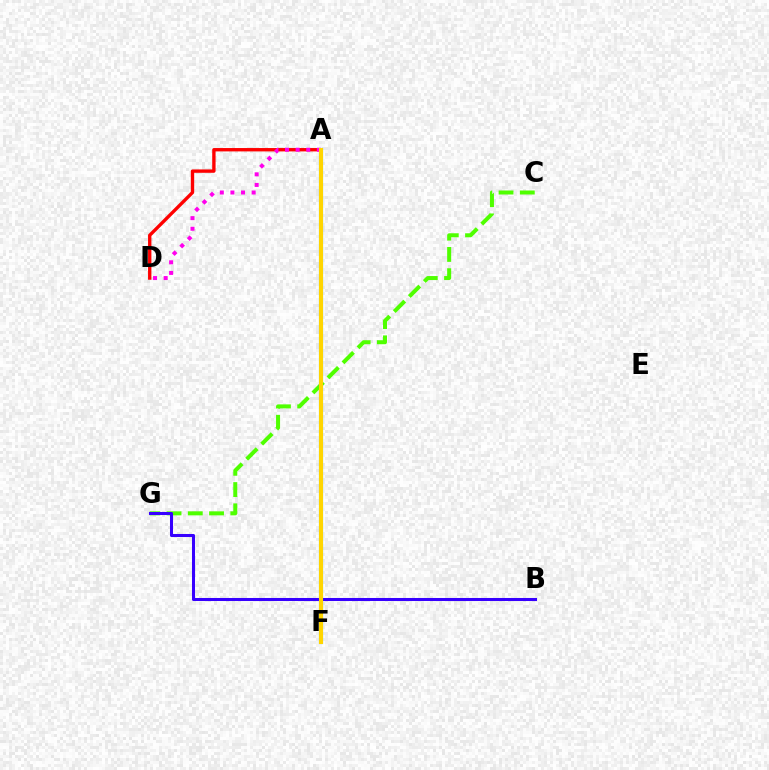{('A', 'D'): [{'color': '#ff0000', 'line_style': 'solid', 'thickness': 2.42}, {'color': '#ff00ed', 'line_style': 'dotted', 'thickness': 2.88}], ('C', 'G'): [{'color': '#4fff00', 'line_style': 'dashed', 'thickness': 2.89}], ('B', 'G'): [{'color': '#3700ff', 'line_style': 'solid', 'thickness': 2.19}], ('A', 'F'): [{'color': '#009eff', 'line_style': 'solid', 'thickness': 2.96}, {'color': '#00ff86', 'line_style': 'solid', 'thickness': 1.83}, {'color': '#ffd500', 'line_style': 'solid', 'thickness': 2.92}]}